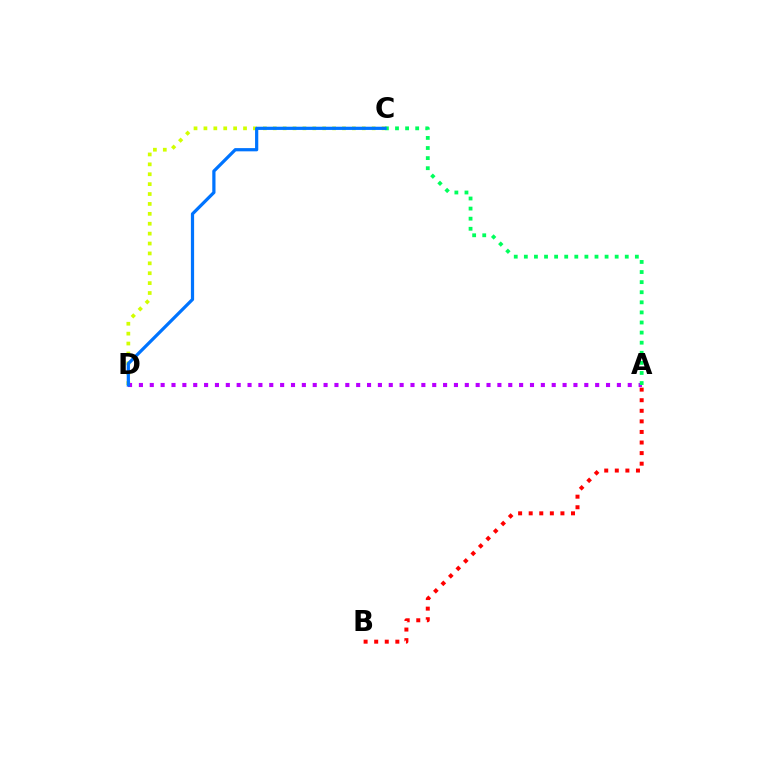{('C', 'D'): [{'color': '#d1ff00', 'line_style': 'dotted', 'thickness': 2.69}, {'color': '#0074ff', 'line_style': 'solid', 'thickness': 2.32}], ('A', 'B'): [{'color': '#ff0000', 'line_style': 'dotted', 'thickness': 2.87}], ('A', 'D'): [{'color': '#b900ff', 'line_style': 'dotted', 'thickness': 2.95}], ('A', 'C'): [{'color': '#00ff5c', 'line_style': 'dotted', 'thickness': 2.74}]}